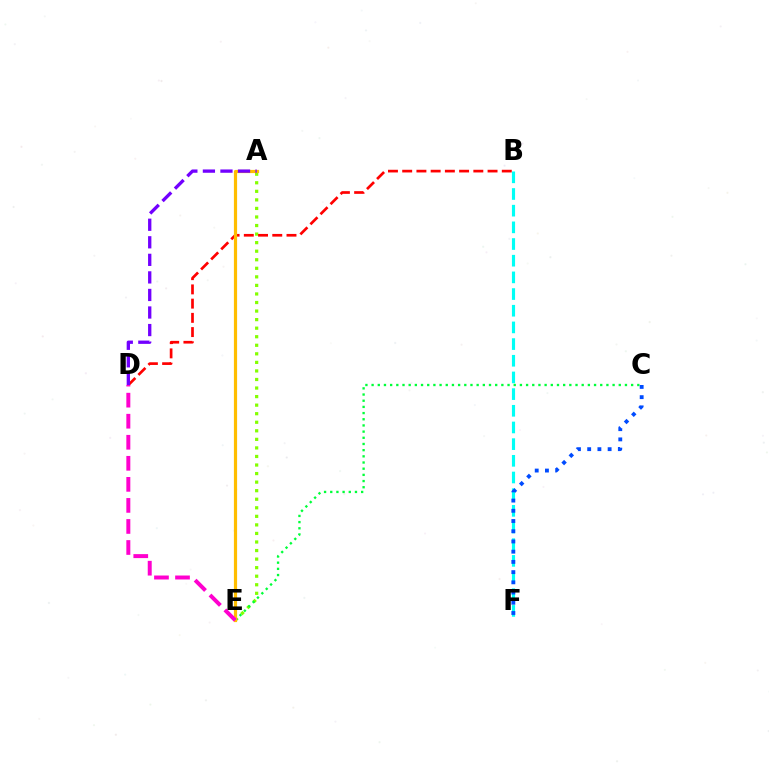{('B', 'F'): [{'color': '#00fff6', 'line_style': 'dashed', 'thickness': 2.27}], ('A', 'E'): [{'color': '#84ff00', 'line_style': 'dotted', 'thickness': 2.32}, {'color': '#ffbd00', 'line_style': 'solid', 'thickness': 2.3}], ('B', 'D'): [{'color': '#ff0000', 'line_style': 'dashed', 'thickness': 1.93}], ('C', 'E'): [{'color': '#00ff39', 'line_style': 'dotted', 'thickness': 1.68}], ('C', 'F'): [{'color': '#004bff', 'line_style': 'dotted', 'thickness': 2.78}], ('A', 'D'): [{'color': '#7200ff', 'line_style': 'dashed', 'thickness': 2.38}], ('D', 'E'): [{'color': '#ff00cf', 'line_style': 'dashed', 'thickness': 2.86}]}